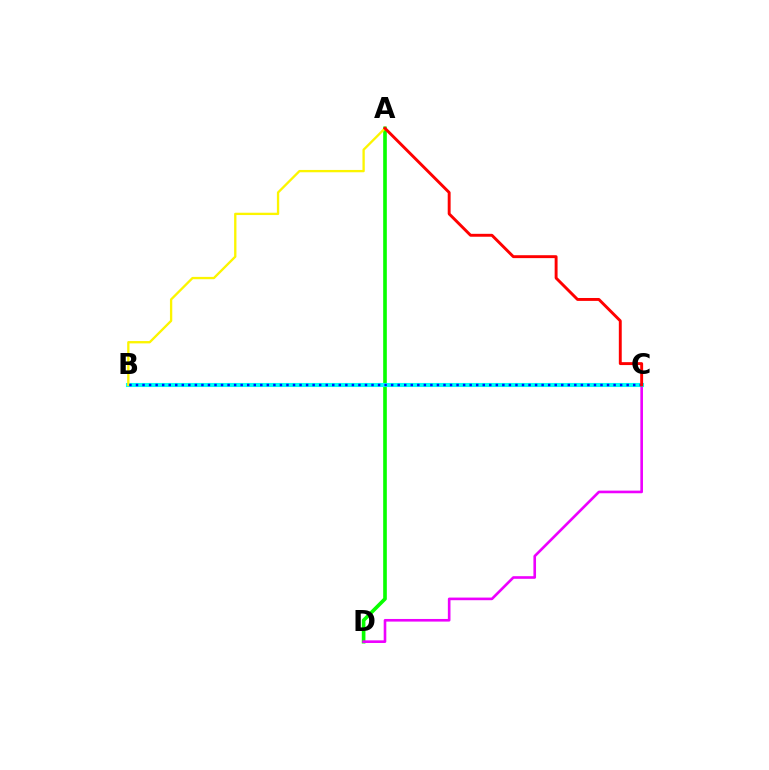{('A', 'D'): [{'color': '#08ff00', 'line_style': 'solid', 'thickness': 2.62}], ('C', 'D'): [{'color': '#ee00ff', 'line_style': 'solid', 'thickness': 1.89}], ('B', 'C'): [{'color': '#00fff6', 'line_style': 'solid', 'thickness': 2.94}, {'color': '#0010ff', 'line_style': 'dotted', 'thickness': 1.78}], ('A', 'B'): [{'color': '#fcf500', 'line_style': 'solid', 'thickness': 1.67}], ('A', 'C'): [{'color': '#ff0000', 'line_style': 'solid', 'thickness': 2.1}]}